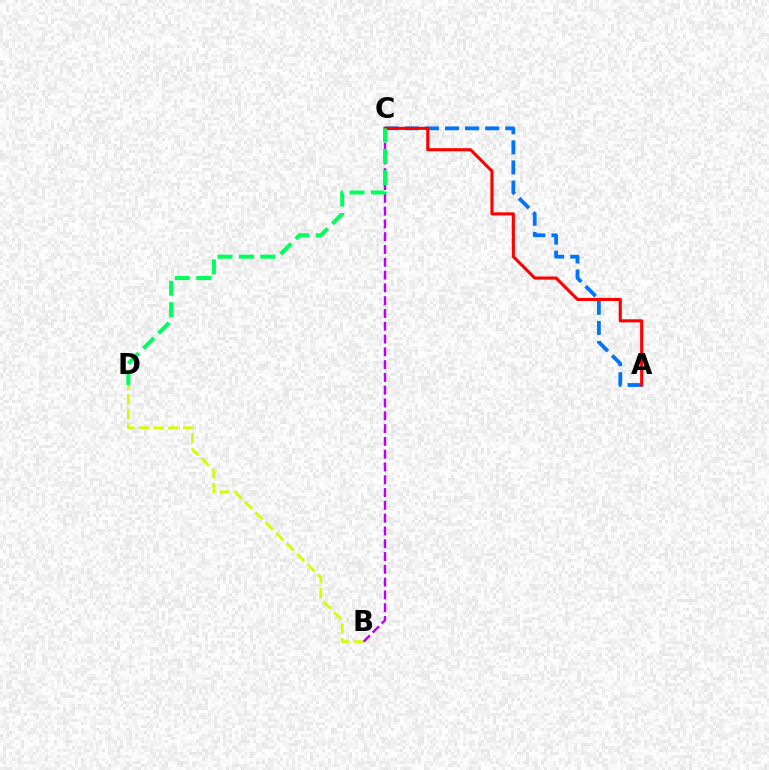{('B', 'D'): [{'color': '#d1ff00', 'line_style': 'dashed', 'thickness': 2.0}], ('A', 'C'): [{'color': '#0074ff', 'line_style': 'dashed', 'thickness': 2.73}, {'color': '#ff0000', 'line_style': 'solid', 'thickness': 2.22}], ('B', 'C'): [{'color': '#b900ff', 'line_style': 'dashed', 'thickness': 1.74}], ('C', 'D'): [{'color': '#00ff5c', 'line_style': 'dashed', 'thickness': 2.91}]}